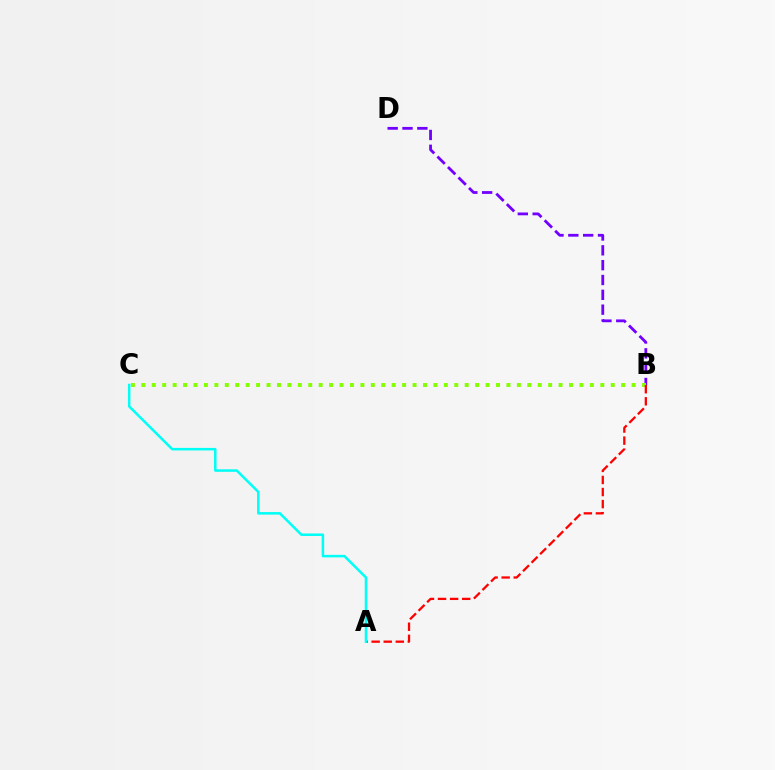{('B', 'D'): [{'color': '#7200ff', 'line_style': 'dashed', 'thickness': 2.01}], ('B', 'C'): [{'color': '#84ff00', 'line_style': 'dotted', 'thickness': 2.83}], ('A', 'B'): [{'color': '#ff0000', 'line_style': 'dashed', 'thickness': 1.64}], ('A', 'C'): [{'color': '#00fff6', 'line_style': 'solid', 'thickness': 1.81}]}